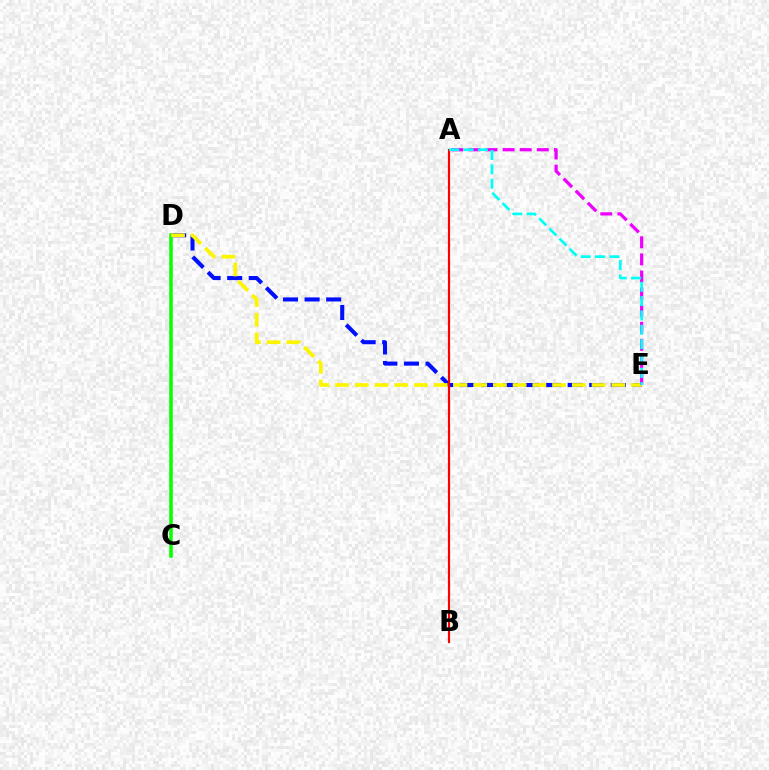{('D', 'E'): [{'color': '#0010ff', 'line_style': 'dashed', 'thickness': 2.93}, {'color': '#fcf500', 'line_style': 'dashed', 'thickness': 2.68}], ('C', 'D'): [{'color': '#08ff00', 'line_style': 'solid', 'thickness': 2.54}], ('A', 'E'): [{'color': '#ee00ff', 'line_style': 'dashed', 'thickness': 2.32}, {'color': '#00fff6', 'line_style': 'dashed', 'thickness': 1.95}], ('A', 'B'): [{'color': '#ff0000', 'line_style': 'solid', 'thickness': 1.56}]}